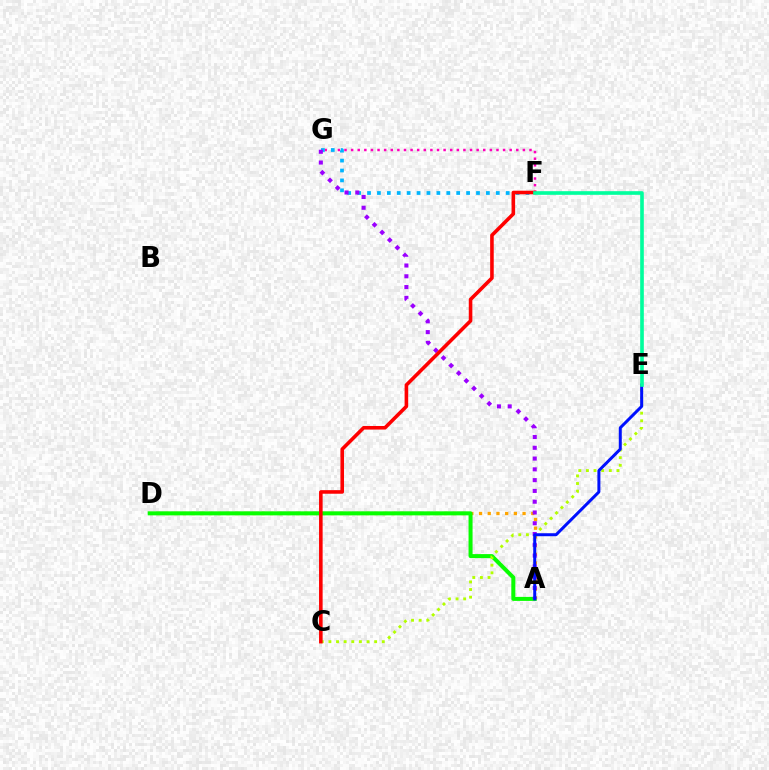{('A', 'D'): [{'color': '#ffa500', 'line_style': 'dotted', 'thickness': 2.37}, {'color': '#08ff00', 'line_style': 'solid', 'thickness': 2.89}], ('F', 'G'): [{'color': '#ff00bd', 'line_style': 'dotted', 'thickness': 1.8}, {'color': '#00b5ff', 'line_style': 'dotted', 'thickness': 2.69}], ('C', 'E'): [{'color': '#b3ff00', 'line_style': 'dotted', 'thickness': 2.07}], ('A', 'G'): [{'color': '#9b00ff', 'line_style': 'dotted', 'thickness': 2.93}], ('A', 'E'): [{'color': '#0010ff', 'line_style': 'solid', 'thickness': 2.15}], ('C', 'F'): [{'color': '#ff0000', 'line_style': 'solid', 'thickness': 2.58}], ('E', 'F'): [{'color': '#00ff9d', 'line_style': 'solid', 'thickness': 2.62}]}